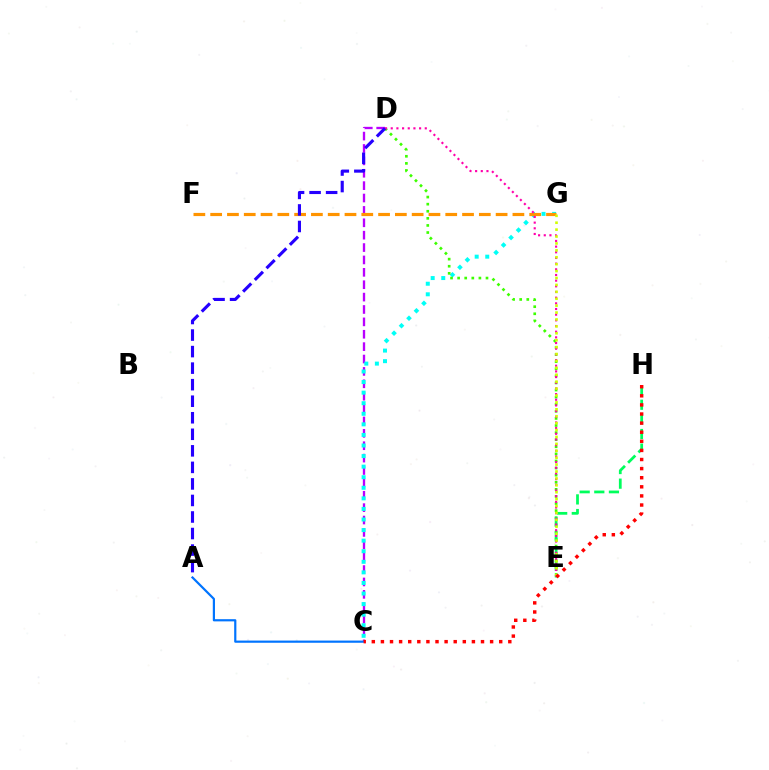{('C', 'D'): [{'color': '#b900ff', 'line_style': 'dashed', 'thickness': 1.68}], ('C', 'G'): [{'color': '#00fff6', 'line_style': 'dotted', 'thickness': 2.87}], ('F', 'G'): [{'color': '#ff9400', 'line_style': 'dashed', 'thickness': 2.28}], ('D', 'E'): [{'color': '#3dff00', 'line_style': 'dotted', 'thickness': 1.93}, {'color': '#ff00ac', 'line_style': 'dotted', 'thickness': 1.54}], ('E', 'H'): [{'color': '#00ff5c', 'line_style': 'dashed', 'thickness': 1.99}], ('E', 'G'): [{'color': '#d1ff00', 'line_style': 'dotted', 'thickness': 1.88}], ('A', 'C'): [{'color': '#0074ff', 'line_style': 'solid', 'thickness': 1.58}], ('C', 'H'): [{'color': '#ff0000', 'line_style': 'dotted', 'thickness': 2.47}], ('A', 'D'): [{'color': '#2500ff', 'line_style': 'dashed', 'thickness': 2.25}]}